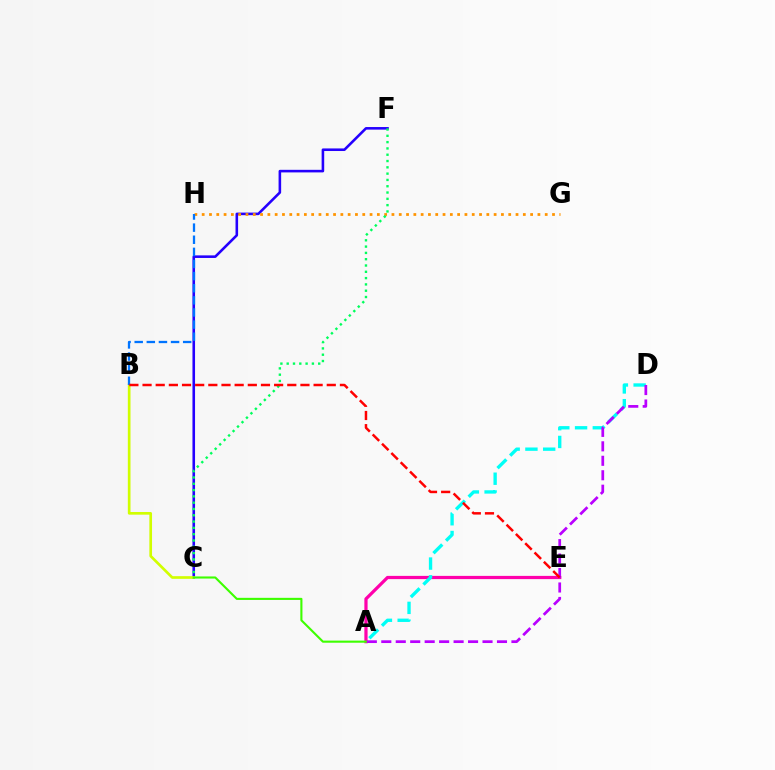{('A', 'E'): [{'color': '#ff00ac', 'line_style': 'solid', 'thickness': 2.32}], ('C', 'F'): [{'color': '#2500ff', 'line_style': 'solid', 'thickness': 1.86}, {'color': '#00ff5c', 'line_style': 'dotted', 'thickness': 1.71}], ('G', 'H'): [{'color': '#ff9400', 'line_style': 'dotted', 'thickness': 1.98}], ('B', 'C'): [{'color': '#d1ff00', 'line_style': 'solid', 'thickness': 1.93}], ('B', 'H'): [{'color': '#0074ff', 'line_style': 'dashed', 'thickness': 1.65}], ('A', 'C'): [{'color': '#3dff00', 'line_style': 'solid', 'thickness': 1.52}], ('A', 'D'): [{'color': '#00fff6', 'line_style': 'dashed', 'thickness': 2.41}, {'color': '#b900ff', 'line_style': 'dashed', 'thickness': 1.96}], ('B', 'E'): [{'color': '#ff0000', 'line_style': 'dashed', 'thickness': 1.79}]}